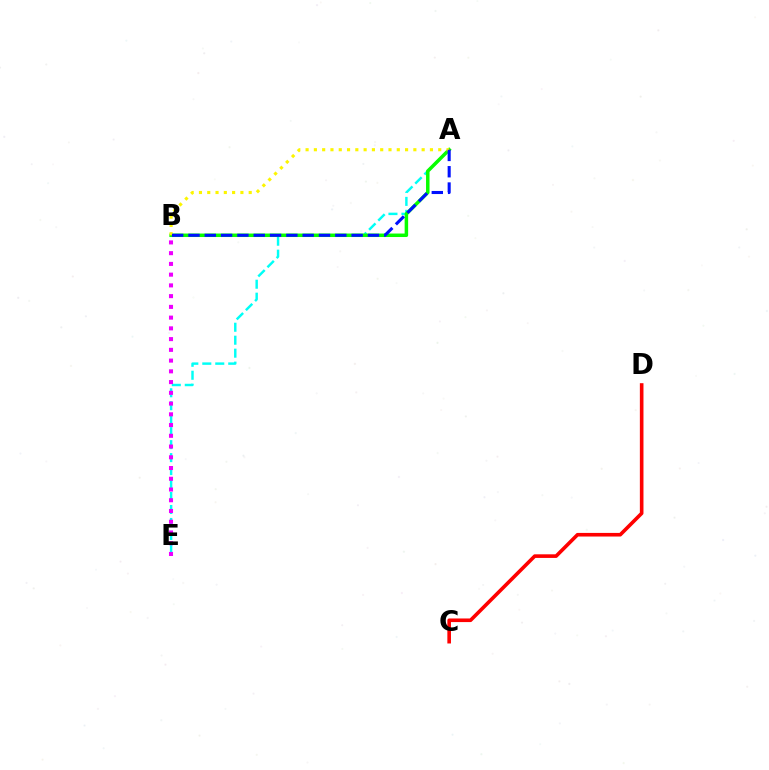{('C', 'D'): [{'color': '#ff0000', 'line_style': 'solid', 'thickness': 2.6}], ('A', 'E'): [{'color': '#00fff6', 'line_style': 'dashed', 'thickness': 1.76}], ('A', 'B'): [{'color': '#08ff00', 'line_style': 'solid', 'thickness': 2.51}, {'color': '#fcf500', 'line_style': 'dotted', 'thickness': 2.25}, {'color': '#0010ff', 'line_style': 'dashed', 'thickness': 2.22}], ('B', 'E'): [{'color': '#ee00ff', 'line_style': 'dotted', 'thickness': 2.92}]}